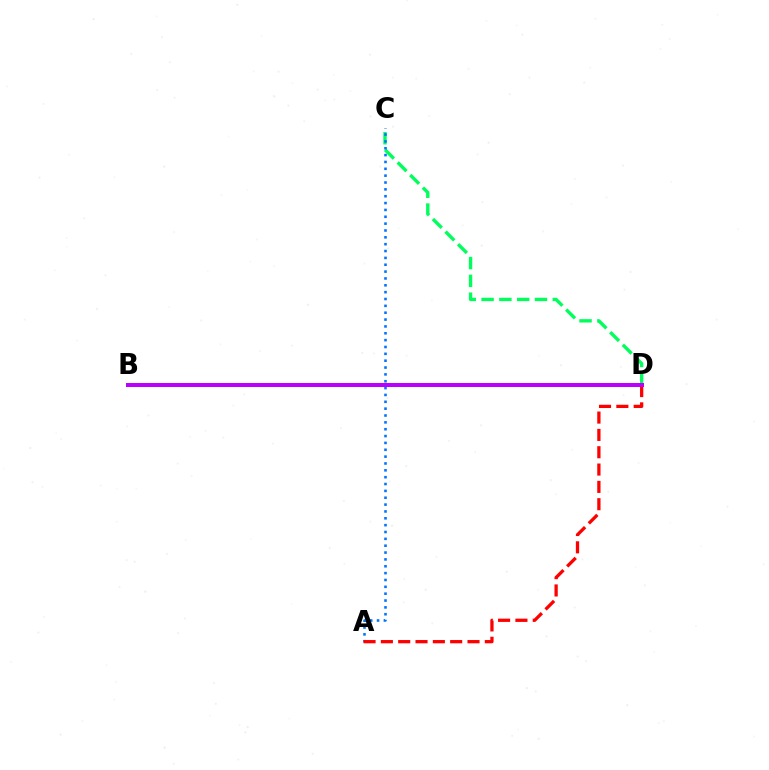{('B', 'D'): [{'color': '#d1ff00', 'line_style': 'dashed', 'thickness': 1.98}, {'color': '#b900ff', 'line_style': 'solid', 'thickness': 2.88}], ('C', 'D'): [{'color': '#00ff5c', 'line_style': 'dashed', 'thickness': 2.42}], ('A', 'C'): [{'color': '#0074ff', 'line_style': 'dotted', 'thickness': 1.86}], ('A', 'D'): [{'color': '#ff0000', 'line_style': 'dashed', 'thickness': 2.35}]}